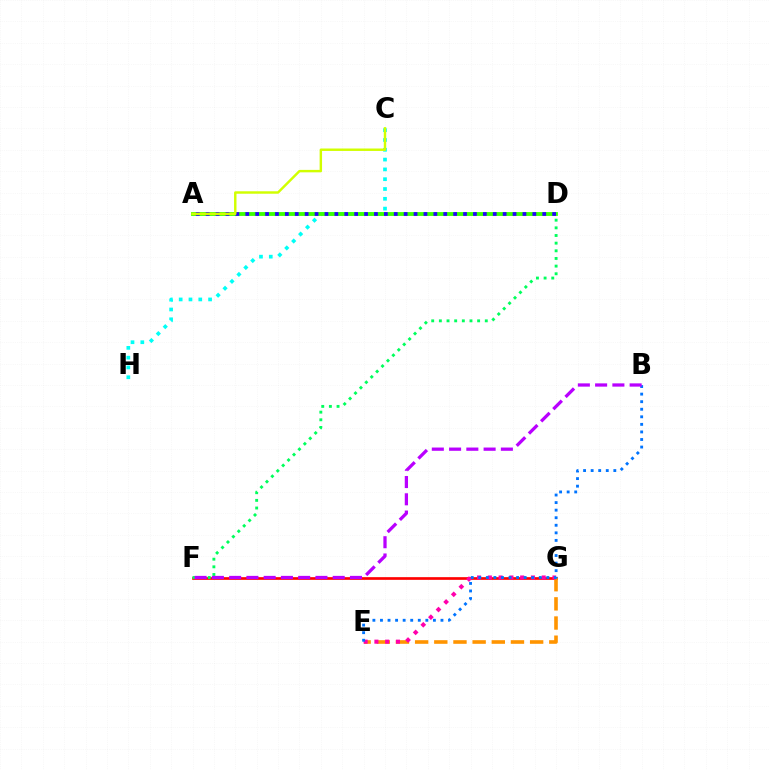{('F', 'G'): [{'color': '#ff0000', 'line_style': 'solid', 'thickness': 1.93}], ('E', 'G'): [{'color': '#ff9400', 'line_style': 'dashed', 'thickness': 2.6}, {'color': '#ff00ac', 'line_style': 'dotted', 'thickness': 2.93}], ('C', 'H'): [{'color': '#00fff6', 'line_style': 'dotted', 'thickness': 2.66}], ('A', 'D'): [{'color': '#3dff00', 'line_style': 'solid', 'thickness': 2.76}, {'color': '#2500ff', 'line_style': 'dotted', 'thickness': 2.69}], ('A', 'C'): [{'color': '#d1ff00', 'line_style': 'solid', 'thickness': 1.76}], ('B', 'E'): [{'color': '#0074ff', 'line_style': 'dotted', 'thickness': 2.05}], ('D', 'F'): [{'color': '#00ff5c', 'line_style': 'dotted', 'thickness': 2.08}], ('B', 'F'): [{'color': '#b900ff', 'line_style': 'dashed', 'thickness': 2.34}]}